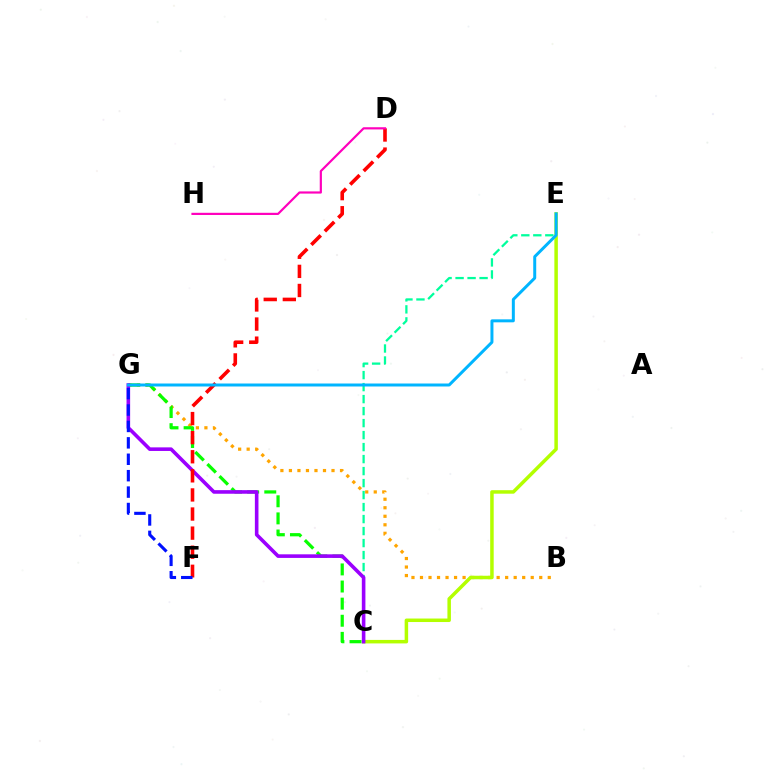{('B', 'G'): [{'color': '#ffa500', 'line_style': 'dotted', 'thickness': 2.31}], ('C', 'G'): [{'color': '#08ff00', 'line_style': 'dashed', 'thickness': 2.32}, {'color': '#9b00ff', 'line_style': 'solid', 'thickness': 2.59}], ('C', 'E'): [{'color': '#00ff9d', 'line_style': 'dashed', 'thickness': 1.63}, {'color': '#b3ff00', 'line_style': 'solid', 'thickness': 2.52}], ('D', 'F'): [{'color': '#ff0000', 'line_style': 'dashed', 'thickness': 2.59}], ('E', 'G'): [{'color': '#00b5ff', 'line_style': 'solid', 'thickness': 2.15}], ('F', 'G'): [{'color': '#0010ff', 'line_style': 'dashed', 'thickness': 2.23}], ('D', 'H'): [{'color': '#ff00bd', 'line_style': 'solid', 'thickness': 1.58}]}